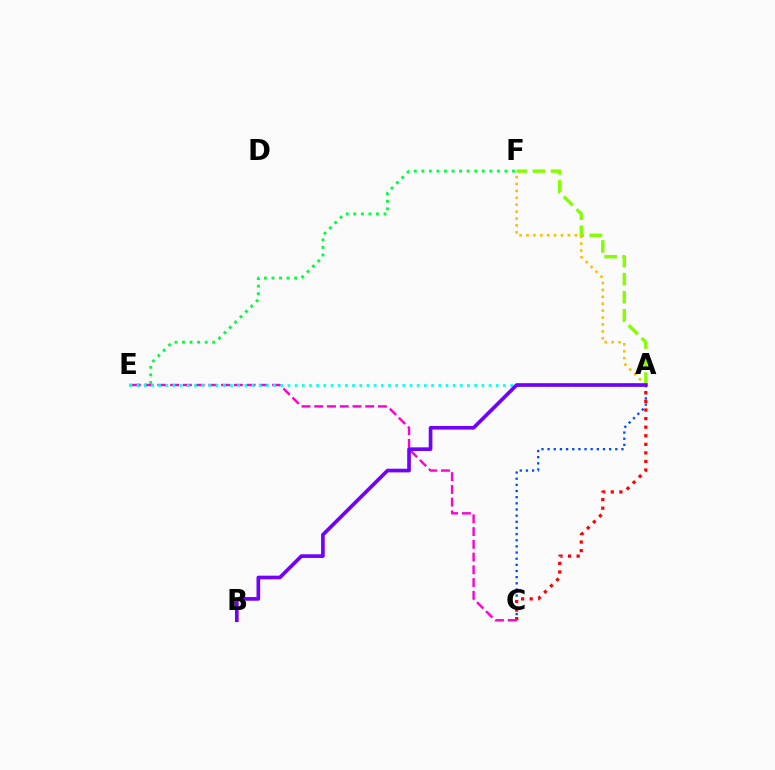{('A', 'F'): [{'color': '#84ff00', 'line_style': 'dashed', 'thickness': 2.46}, {'color': '#ffbd00', 'line_style': 'dotted', 'thickness': 1.88}], ('A', 'C'): [{'color': '#004bff', 'line_style': 'dotted', 'thickness': 1.67}, {'color': '#ff0000', 'line_style': 'dotted', 'thickness': 2.33}], ('E', 'F'): [{'color': '#00ff39', 'line_style': 'dotted', 'thickness': 2.05}], ('C', 'E'): [{'color': '#ff00cf', 'line_style': 'dashed', 'thickness': 1.73}], ('A', 'E'): [{'color': '#00fff6', 'line_style': 'dotted', 'thickness': 1.95}], ('A', 'B'): [{'color': '#7200ff', 'line_style': 'solid', 'thickness': 2.64}]}